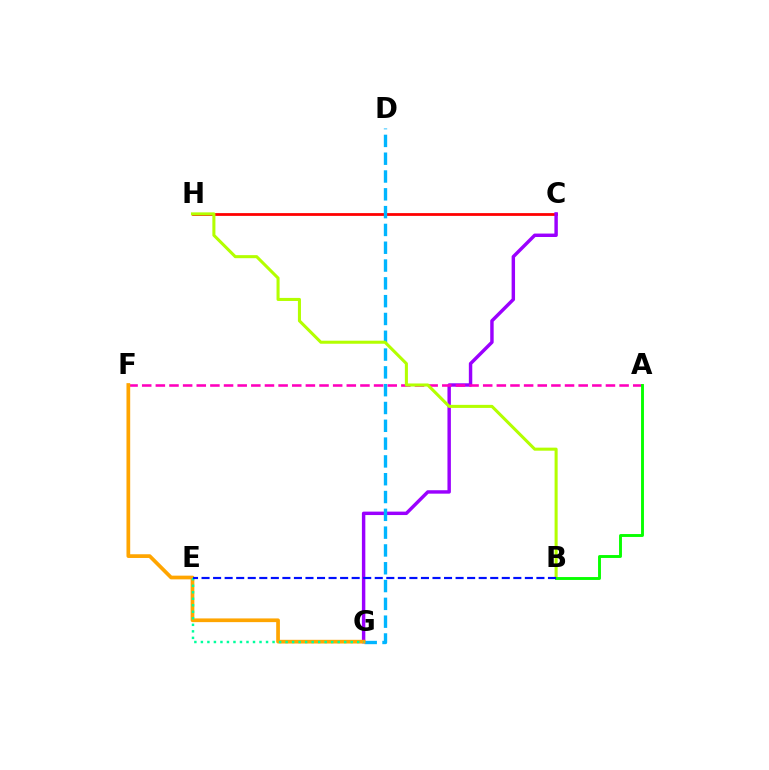{('C', 'H'): [{'color': '#ff0000', 'line_style': 'solid', 'thickness': 2.0}], ('C', 'G'): [{'color': '#9b00ff', 'line_style': 'solid', 'thickness': 2.47}], ('A', 'F'): [{'color': '#ff00bd', 'line_style': 'dashed', 'thickness': 1.85}], ('D', 'G'): [{'color': '#00b5ff', 'line_style': 'dashed', 'thickness': 2.42}], ('F', 'G'): [{'color': '#ffa500', 'line_style': 'solid', 'thickness': 2.67}], ('B', 'H'): [{'color': '#b3ff00', 'line_style': 'solid', 'thickness': 2.2}], ('A', 'B'): [{'color': '#08ff00', 'line_style': 'solid', 'thickness': 2.09}], ('E', 'G'): [{'color': '#00ff9d', 'line_style': 'dotted', 'thickness': 1.77}], ('B', 'E'): [{'color': '#0010ff', 'line_style': 'dashed', 'thickness': 1.57}]}